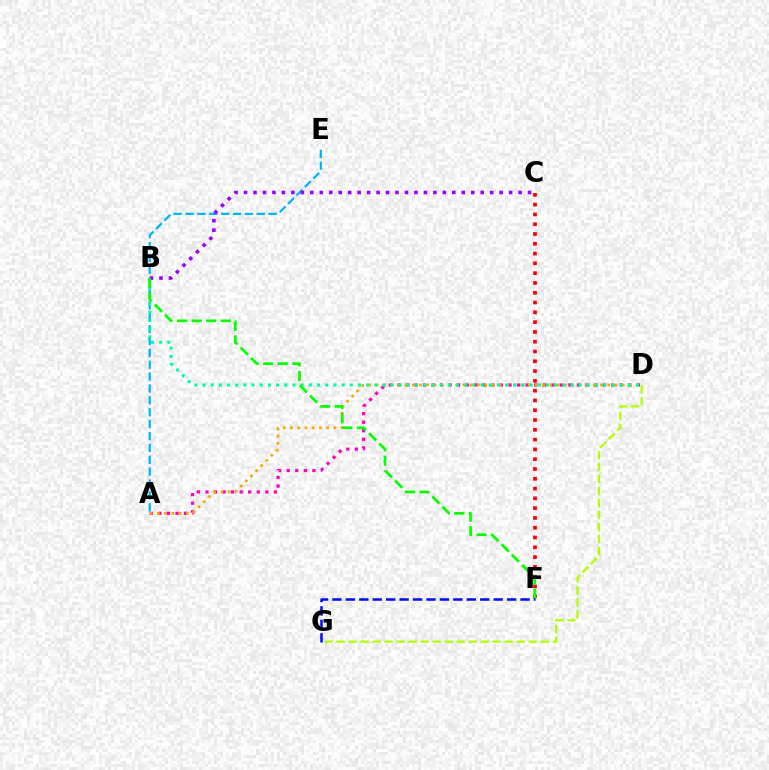{('A', 'E'): [{'color': '#00b5ff', 'line_style': 'dashed', 'thickness': 1.61}], ('A', 'D'): [{'color': '#ff00bd', 'line_style': 'dotted', 'thickness': 2.32}, {'color': '#ffa500', 'line_style': 'dotted', 'thickness': 1.97}], ('D', 'G'): [{'color': '#b3ff00', 'line_style': 'dashed', 'thickness': 1.63}], ('C', 'F'): [{'color': '#ff0000', 'line_style': 'dotted', 'thickness': 2.66}], ('B', 'D'): [{'color': '#00ff9d', 'line_style': 'dotted', 'thickness': 2.22}], ('B', 'C'): [{'color': '#9b00ff', 'line_style': 'dotted', 'thickness': 2.57}], ('B', 'F'): [{'color': '#08ff00', 'line_style': 'dashed', 'thickness': 1.97}], ('F', 'G'): [{'color': '#0010ff', 'line_style': 'dashed', 'thickness': 1.83}]}